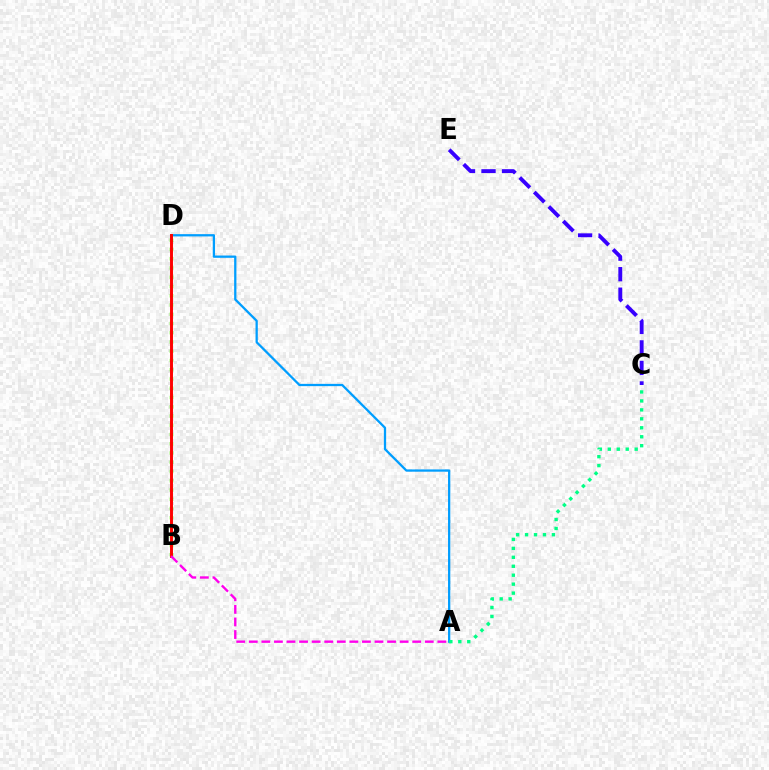{('B', 'D'): [{'color': '#4fff00', 'line_style': 'dotted', 'thickness': 2.51}, {'color': '#ffd500', 'line_style': 'dotted', 'thickness': 1.95}, {'color': '#ff0000', 'line_style': 'solid', 'thickness': 2.11}], ('A', 'D'): [{'color': '#009eff', 'line_style': 'solid', 'thickness': 1.64}], ('A', 'C'): [{'color': '#00ff86', 'line_style': 'dotted', 'thickness': 2.43}], ('A', 'B'): [{'color': '#ff00ed', 'line_style': 'dashed', 'thickness': 1.71}], ('C', 'E'): [{'color': '#3700ff', 'line_style': 'dashed', 'thickness': 2.79}]}